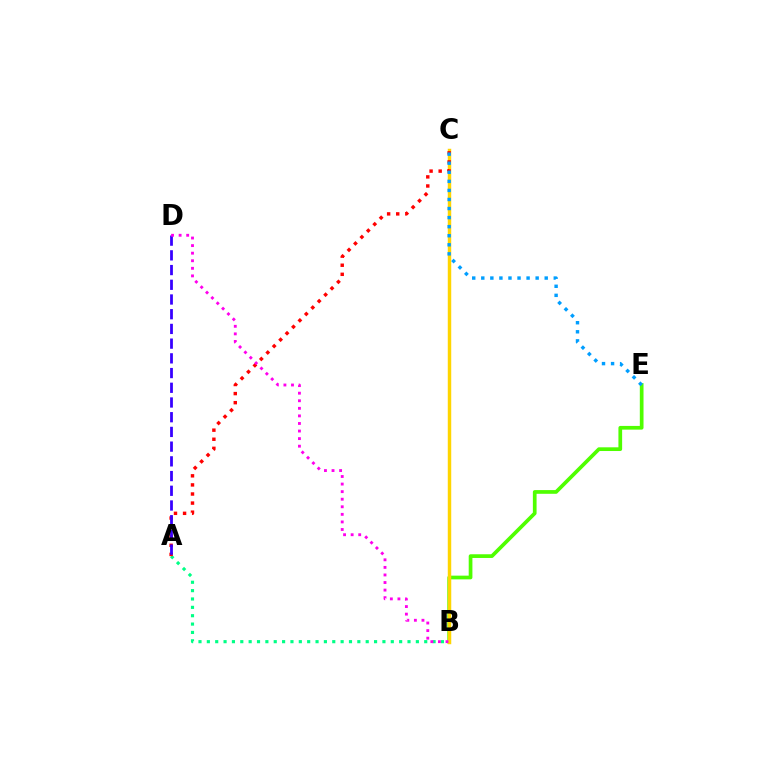{('B', 'E'): [{'color': '#4fff00', 'line_style': 'solid', 'thickness': 2.67}], ('B', 'C'): [{'color': '#ffd500', 'line_style': 'solid', 'thickness': 2.49}], ('A', 'B'): [{'color': '#00ff86', 'line_style': 'dotted', 'thickness': 2.27}], ('A', 'C'): [{'color': '#ff0000', 'line_style': 'dotted', 'thickness': 2.47}], ('A', 'D'): [{'color': '#3700ff', 'line_style': 'dashed', 'thickness': 2.0}], ('B', 'D'): [{'color': '#ff00ed', 'line_style': 'dotted', 'thickness': 2.06}], ('C', 'E'): [{'color': '#009eff', 'line_style': 'dotted', 'thickness': 2.46}]}